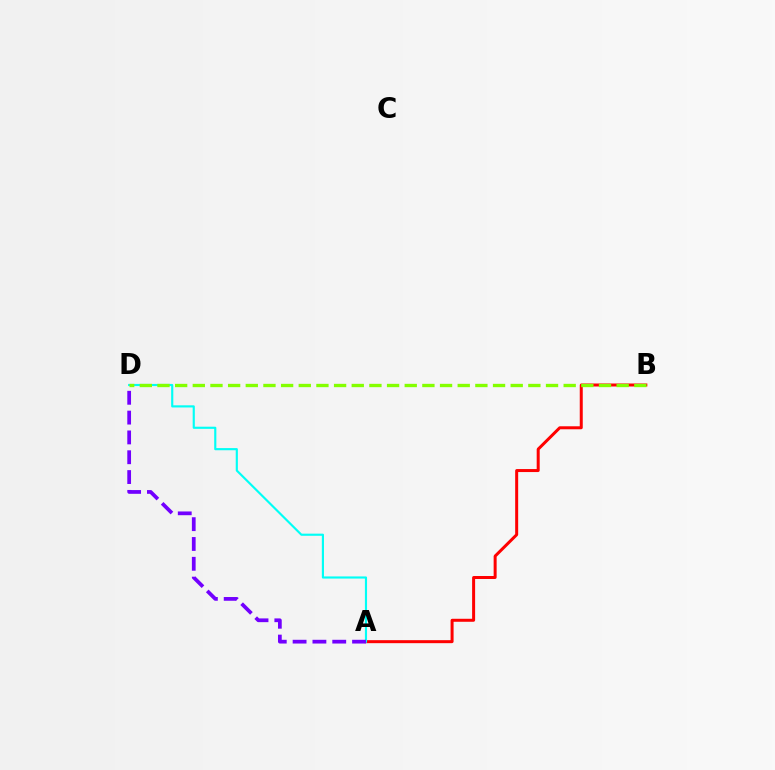{('A', 'B'): [{'color': '#ff0000', 'line_style': 'solid', 'thickness': 2.16}], ('A', 'D'): [{'color': '#00fff6', 'line_style': 'solid', 'thickness': 1.55}, {'color': '#7200ff', 'line_style': 'dashed', 'thickness': 2.69}], ('B', 'D'): [{'color': '#84ff00', 'line_style': 'dashed', 'thickness': 2.4}]}